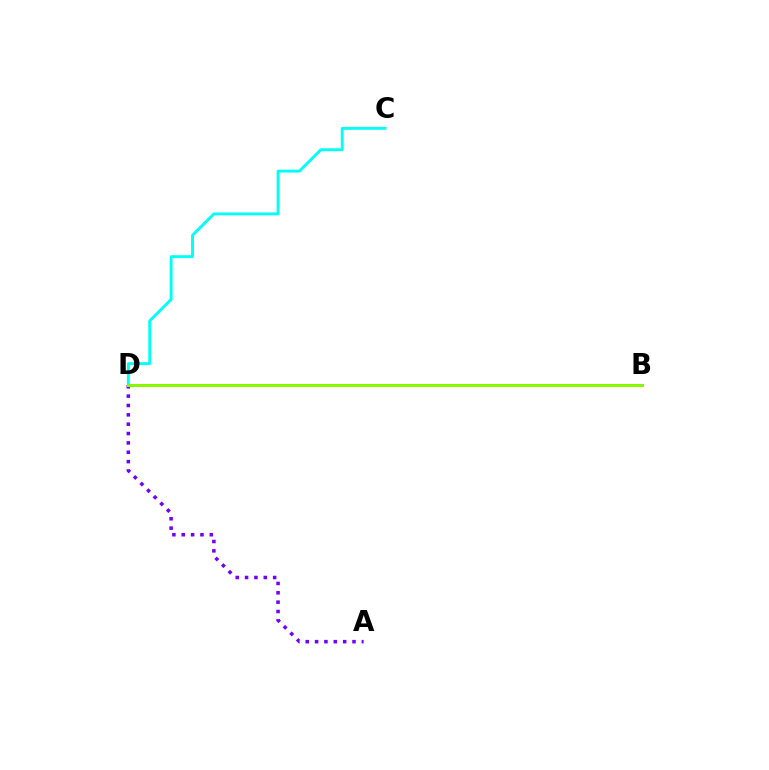{('C', 'D'): [{'color': '#00fff6', 'line_style': 'solid', 'thickness': 2.09}], ('A', 'D'): [{'color': '#7200ff', 'line_style': 'dotted', 'thickness': 2.54}], ('B', 'D'): [{'color': '#ff0000', 'line_style': 'solid', 'thickness': 1.97}, {'color': '#84ff00', 'line_style': 'solid', 'thickness': 2.09}]}